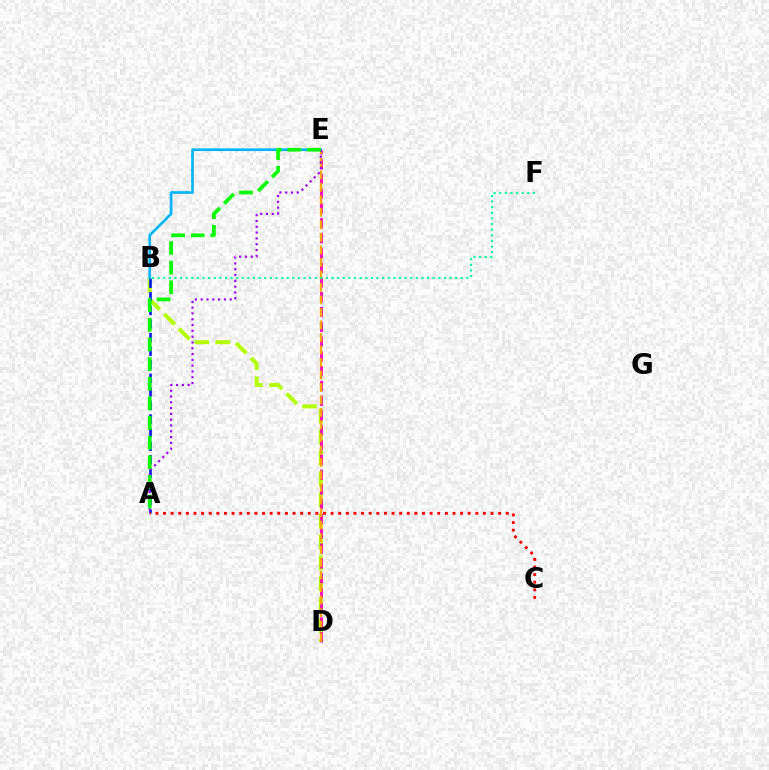{('B', 'D'): [{'color': '#b3ff00', 'line_style': 'dashed', 'thickness': 2.85}], ('A', 'B'): [{'color': '#0010ff', 'line_style': 'dashed', 'thickness': 1.85}], ('D', 'E'): [{'color': '#ff00bd', 'line_style': 'dashed', 'thickness': 2.01}, {'color': '#ffa500', 'line_style': 'dashed', 'thickness': 1.7}], ('B', 'E'): [{'color': '#00b5ff', 'line_style': 'solid', 'thickness': 1.9}], ('A', 'C'): [{'color': '#ff0000', 'line_style': 'dotted', 'thickness': 2.07}], ('B', 'F'): [{'color': '#00ff9d', 'line_style': 'dotted', 'thickness': 1.53}], ('A', 'E'): [{'color': '#9b00ff', 'line_style': 'dotted', 'thickness': 1.58}, {'color': '#08ff00', 'line_style': 'dashed', 'thickness': 2.67}]}